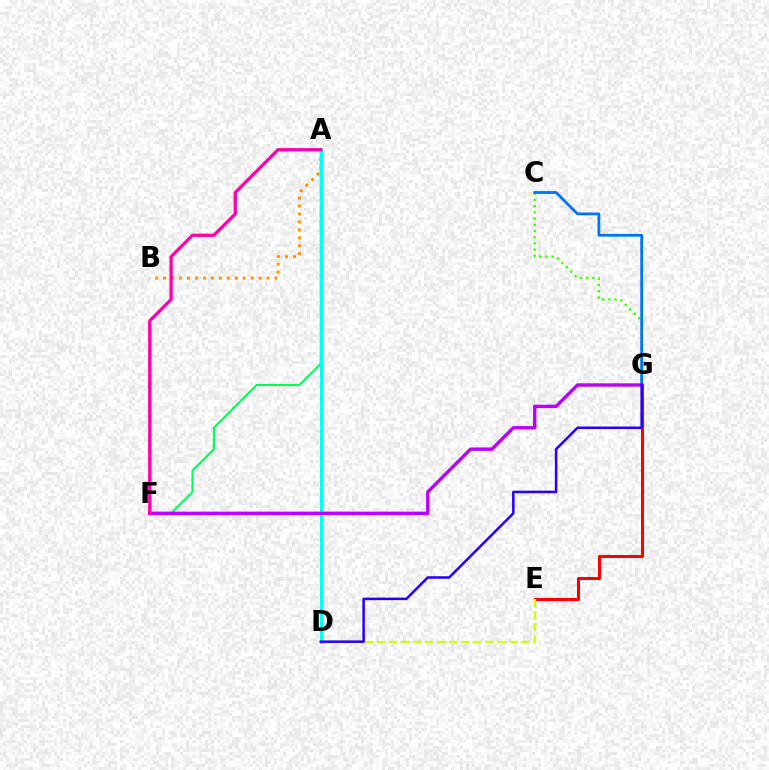{('A', 'F'): [{'color': '#00ff5c', 'line_style': 'solid', 'thickness': 1.53}, {'color': '#ff00ac', 'line_style': 'solid', 'thickness': 2.33}], ('A', 'B'): [{'color': '#ff9400', 'line_style': 'dotted', 'thickness': 2.16}], ('E', 'G'): [{'color': '#ff0000', 'line_style': 'solid', 'thickness': 2.19}], ('C', 'G'): [{'color': '#3dff00', 'line_style': 'dotted', 'thickness': 1.69}, {'color': '#0074ff', 'line_style': 'solid', 'thickness': 2.01}], ('A', 'D'): [{'color': '#00fff6', 'line_style': 'solid', 'thickness': 2.24}], ('D', 'E'): [{'color': '#d1ff00', 'line_style': 'dashed', 'thickness': 1.64}], ('F', 'G'): [{'color': '#b900ff', 'line_style': 'solid', 'thickness': 2.45}], ('D', 'G'): [{'color': '#2500ff', 'line_style': 'solid', 'thickness': 1.82}]}